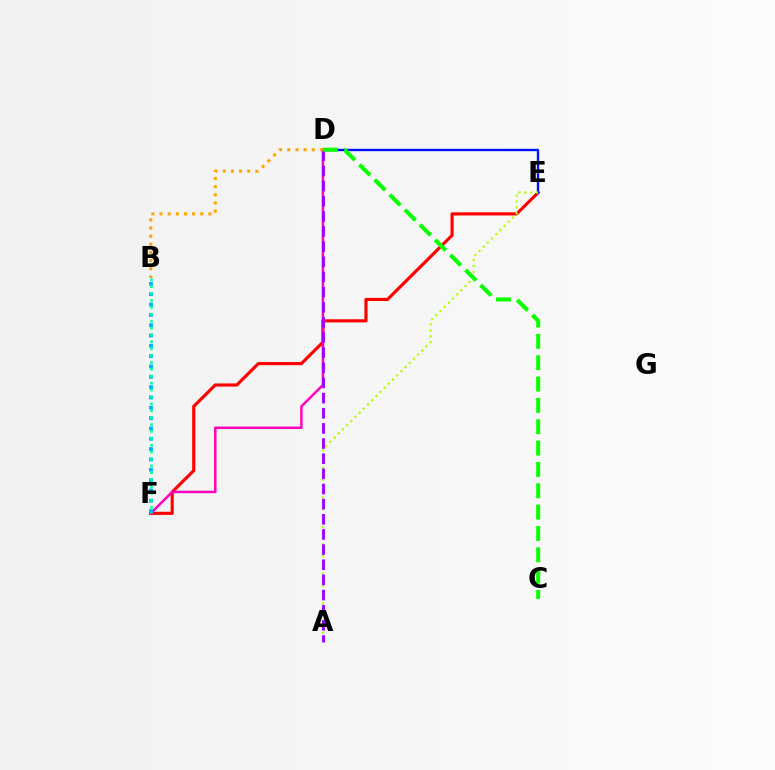{('E', 'F'): [{'color': '#ff0000', 'line_style': 'solid', 'thickness': 2.27}], ('D', 'E'): [{'color': '#0010ff', 'line_style': 'solid', 'thickness': 1.7}], ('D', 'F'): [{'color': '#ff00bd', 'line_style': 'solid', 'thickness': 1.78}], ('B', 'F'): [{'color': '#00b5ff', 'line_style': 'dotted', 'thickness': 2.81}, {'color': '#00ff9d', 'line_style': 'dotted', 'thickness': 1.87}], ('A', 'E'): [{'color': '#b3ff00', 'line_style': 'dotted', 'thickness': 1.6}], ('B', 'D'): [{'color': '#ffa500', 'line_style': 'dotted', 'thickness': 2.21}], ('A', 'D'): [{'color': '#9b00ff', 'line_style': 'dashed', 'thickness': 2.06}], ('C', 'D'): [{'color': '#08ff00', 'line_style': 'dashed', 'thickness': 2.9}]}